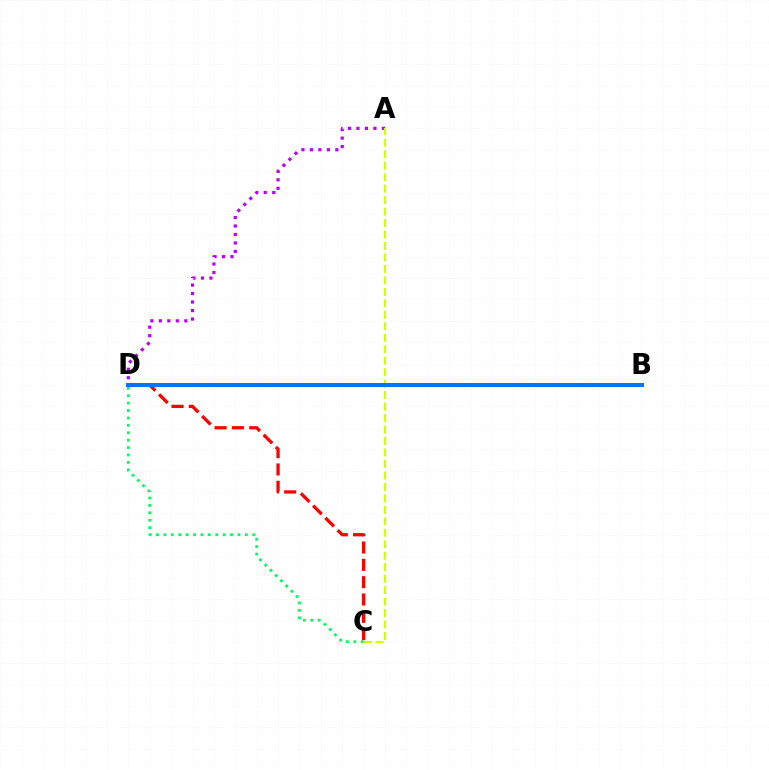{('C', 'D'): [{'color': '#ff0000', 'line_style': 'dashed', 'thickness': 2.35}, {'color': '#00ff5c', 'line_style': 'dotted', 'thickness': 2.01}], ('A', 'D'): [{'color': '#b900ff', 'line_style': 'dotted', 'thickness': 2.31}], ('A', 'C'): [{'color': '#d1ff00', 'line_style': 'dashed', 'thickness': 1.56}], ('B', 'D'): [{'color': '#0074ff', 'line_style': 'solid', 'thickness': 2.92}]}